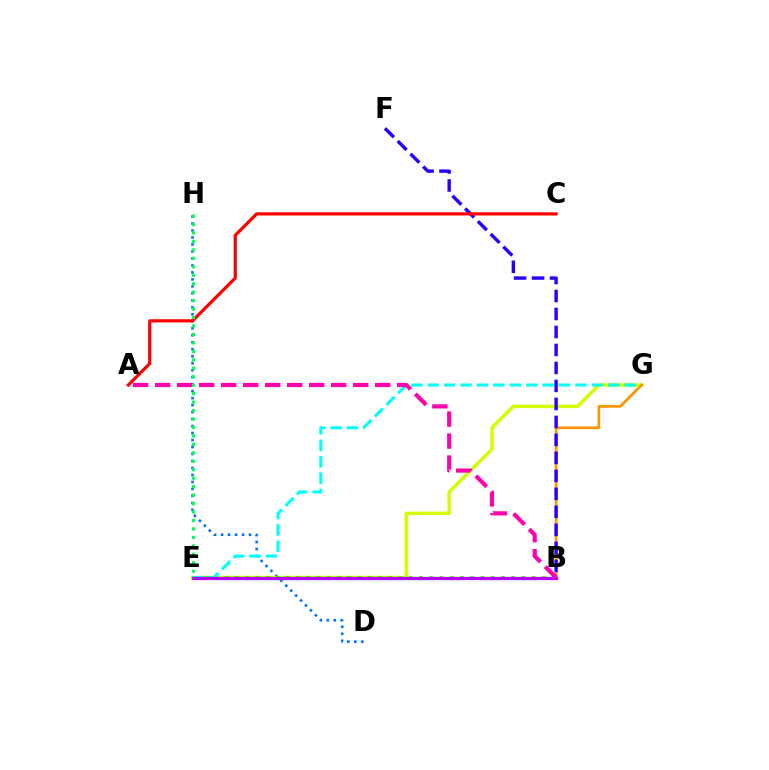{('D', 'H'): [{'color': '#0074ff', 'line_style': 'dotted', 'thickness': 1.9}], ('E', 'G'): [{'color': '#d1ff00', 'line_style': 'solid', 'thickness': 2.49}, {'color': '#00fff6', 'line_style': 'dashed', 'thickness': 2.23}], ('B', 'E'): [{'color': '#3dff00', 'line_style': 'dotted', 'thickness': 2.78}, {'color': '#b900ff', 'line_style': 'solid', 'thickness': 2.35}], ('B', 'G'): [{'color': '#ff9400', 'line_style': 'solid', 'thickness': 1.93}], ('A', 'B'): [{'color': '#ff00ac', 'line_style': 'dashed', 'thickness': 2.99}], ('B', 'F'): [{'color': '#2500ff', 'line_style': 'dashed', 'thickness': 2.44}], ('A', 'C'): [{'color': '#ff0000', 'line_style': 'solid', 'thickness': 2.3}], ('E', 'H'): [{'color': '#00ff5c', 'line_style': 'dotted', 'thickness': 2.3}]}